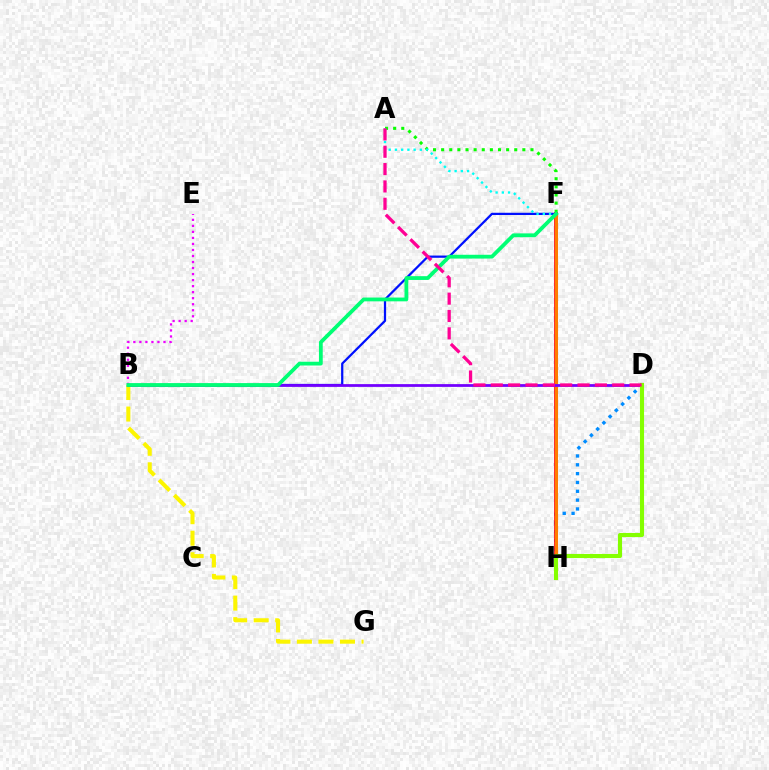{('A', 'F'): [{'color': '#08ff00', 'line_style': 'dotted', 'thickness': 2.21}, {'color': '#00fff6', 'line_style': 'dotted', 'thickness': 1.69}], ('D', 'H'): [{'color': '#008cff', 'line_style': 'dotted', 'thickness': 2.4}, {'color': '#84ff00', 'line_style': 'solid', 'thickness': 2.95}], ('F', 'H'): [{'color': '#ff0000', 'line_style': 'solid', 'thickness': 2.6}, {'color': '#ff7c00', 'line_style': 'solid', 'thickness': 2.19}], ('B', 'G'): [{'color': '#fcf500', 'line_style': 'dashed', 'thickness': 2.93}], ('B', 'F'): [{'color': '#0010ff', 'line_style': 'solid', 'thickness': 1.61}, {'color': '#00ff74', 'line_style': 'solid', 'thickness': 2.73}], ('B', 'D'): [{'color': '#7200ff', 'line_style': 'solid', 'thickness': 1.99}], ('B', 'E'): [{'color': '#ee00ff', 'line_style': 'dotted', 'thickness': 1.64}], ('A', 'D'): [{'color': '#ff0094', 'line_style': 'dashed', 'thickness': 2.36}]}